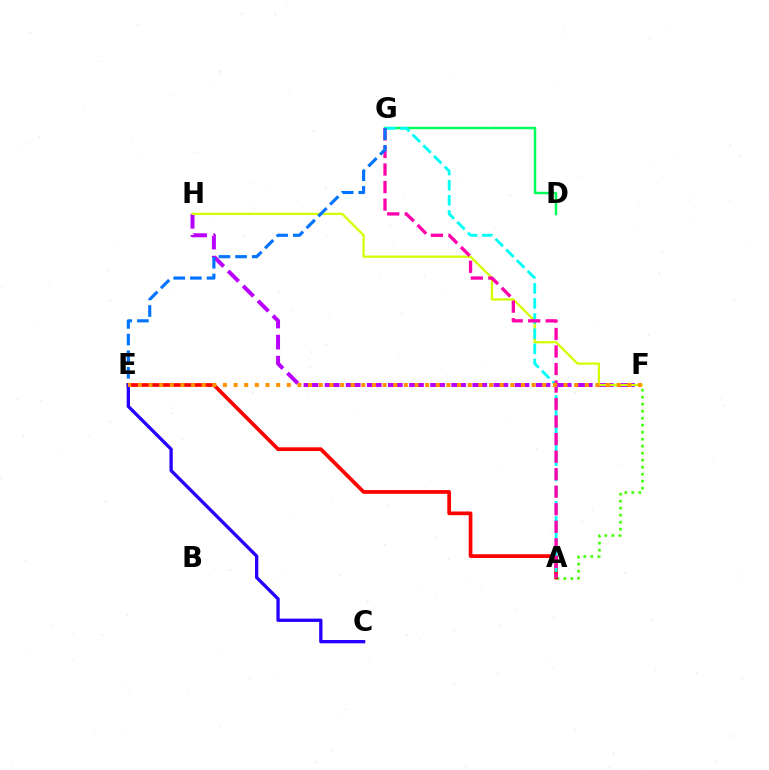{('A', 'F'): [{'color': '#3dff00', 'line_style': 'dotted', 'thickness': 1.9}], ('F', 'H'): [{'color': '#b900ff', 'line_style': 'dashed', 'thickness': 2.87}, {'color': '#d1ff00', 'line_style': 'solid', 'thickness': 1.63}], ('D', 'G'): [{'color': '#00ff5c', 'line_style': 'solid', 'thickness': 1.79}], ('A', 'E'): [{'color': '#ff0000', 'line_style': 'solid', 'thickness': 2.67}], ('A', 'G'): [{'color': '#00fff6', 'line_style': 'dashed', 'thickness': 2.05}, {'color': '#ff00ac', 'line_style': 'dashed', 'thickness': 2.38}], ('E', 'G'): [{'color': '#0074ff', 'line_style': 'dashed', 'thickness': 2.26}], ('C', 'E'): [{'color': '#2500ff', 'line_style': 'solid', 'thickness': 2.39}], ('E', 'F'): [{'color': '#ff9400', 'line_style': 'dotted', 'thickness': 2.89}]}